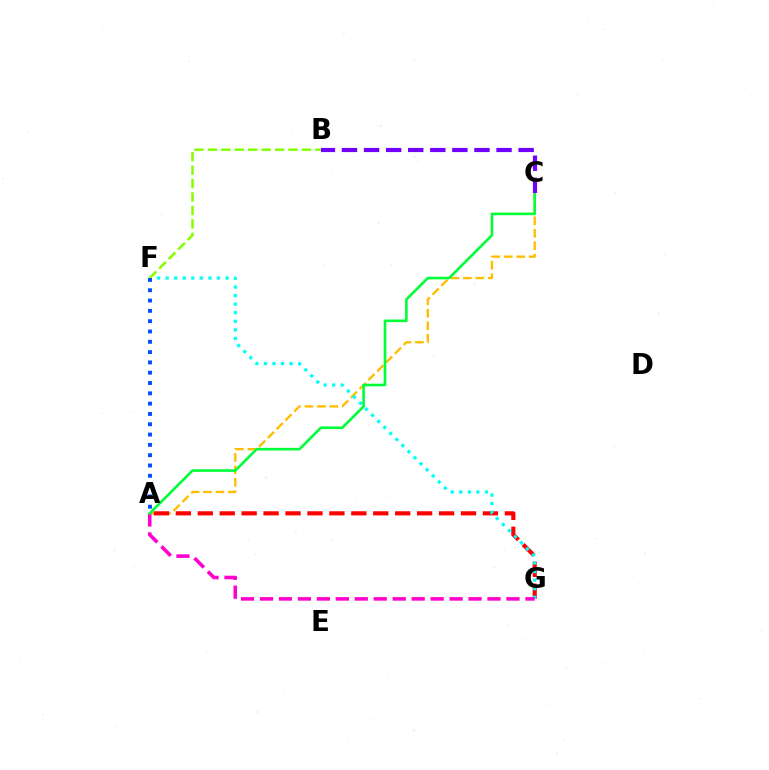{('A', 'C'): [{'color': '#ffbd00', 'line_style': 'dashed', 'thickness': 1.69}, {'color': '#00ff39', 'line_style': 'solid', 'thickness': 1.89}], ('A', 'G'): [{'color': '#ff0000', 'line_style': 'dashed', 'thickness': 2.98}, {'color': '#ff00cf', 'line_style': 'dashed', 'thickness': 2.58}], ('F', 'G'): [{'color': '#00fff6', 'line_style': 'dotted', 'thickness': 2.33}], ('B', 'F'): [{'color': '#84ff00', 'line_style': 'dashed', 'thickness': 1.83}], ('B', 'C'): [{'color': '#7200ff', 'line_style': 'dashed', 'thickness': 3.0}], ('A', 'F'): [{'color': '#004bff', 'line_style': 'dotted', 'thickness': 2.8}]}